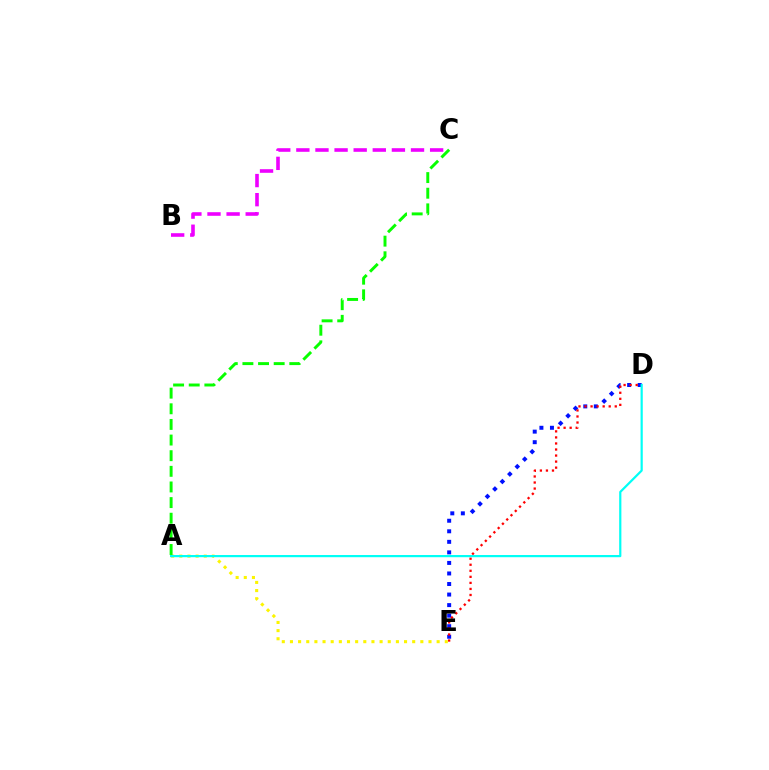{('D', 'E'): [{'color': '#0010ff', 'line_style': 'dotted', 'thickness': 2.86}, {'color': '#ff0000', 'line_style': 'dotted', 'thickness': 1.64}], ('A', 'E'): [{'color': '#fcf500', 'line_style': 'dotted', 'thickness': 2.21}], ('A', 'C'): [{'color': '#08ff00', 'line_style': 'dashed', 'thickness': 2.12}], ('A', 'D'): [{'color': '#00fff6', 'line_style': 'solid', 'thickness': 1.59}], ('B', 'C'): [{'color': '#ee00ff', 'line_style': 'dashed', 'thickness': 2.6}]}